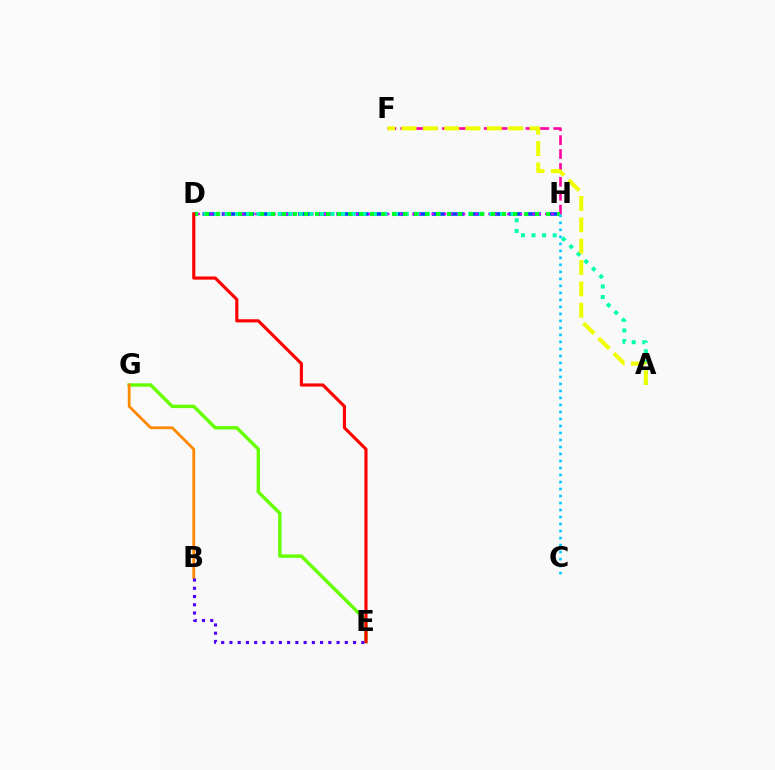{('F', 'H'): [{'color': '#ff00a0', 'line_style': 'dashed', 'thickness': 1.89}], ('D', 'H'): [{'color': '#003fff', 'line_style': 'dashed', 'thickness': 2.6}, {'color': '#d600ff', 'line_style': 'dotted', 'thickness': 1.72}, {'color': '#00ff27', 'line_style': 'dotted', 'thickness': 2.99}], ('A', 'D'): [{'color': '#00ffaf', 'line_style': 'dotted', 'thickness': 2.88}], ('E', 'G'): [{'color': '#66ff00', 'line_style': 'solid', 'thickness': 2.46}], ('B', 'G'): [{'color': '#ff8800', 'line_style': 'solid', 'thickness': 2.0}], ('C', 'H'): [{'color': '#00c7ff', 'line_style': 'dotted', 'thickness': 1.9}], ('D', 'E'): [{'color': '#ff0000', 'line_style': 'solid', 'thickness': 2.25}], ('A', 'F'): [{'color': '#eeff00', 'line_style': 'dashed', 'thickness': 2.9}], ('B', 'E'): [{'color': '#4f00ff', 'line_style': 'dotted', 'thickness': 2.24}]}